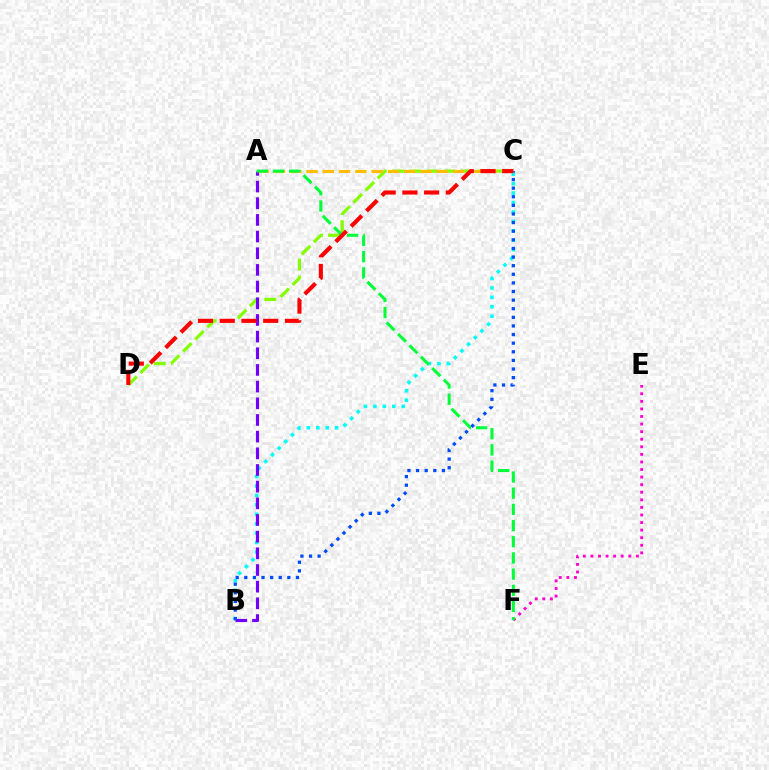{('E', 'F'): [{'color': '#ff00cf', 'line_style': 'dotted', 'thickness': 2.06}], ('B', 'C'): [{'color': '#00fff6', 'line_style': 'dotted', 'thickness': 2.56}, {'color': '#004bff', 'line_style': 'dotted', 'thickness': 2.34}], ('C', 'D'): [{'color': '#84ff00', 'line_style': 'dashed', 'thickness': 2.33}, {'color': '#ff0000', 'line_style': 'dashed', 'thickness': 2.95}], ('A', 'C'): [{'color': '#ffbd00', 'line_style': 'dashed', 'thickness': 2.21}], ('A', 'B'): [{'color': '#7200ff', 'line_style': 'dashed', 'thickness': 2.26}], ('A', 'F'): [{'color': '#00ff39', 'line_style': 'dashed', 'thickness': 2.2}]}